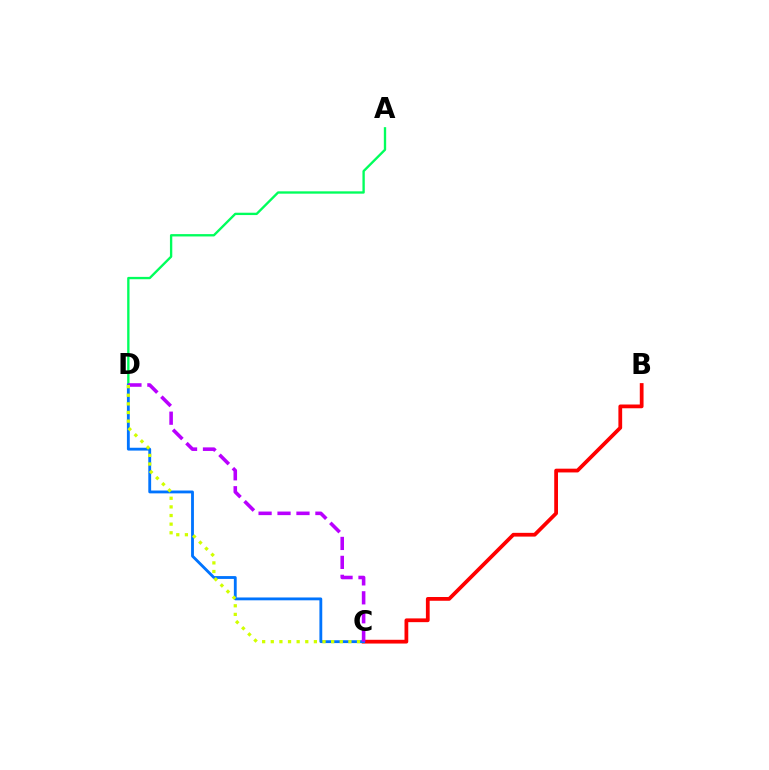{('A', 'D'): [{'color': '#00ff5c', 'line_style': 'solid', 'thickness': 1.69}], ('B', 'C'): [{'color': '#ff0000', 'line_style': 'solid', 'thickness': 2.71}], ('C', 'D'): [{'color': '#0074ff', 'line_style': 'solid', 'thickness': 2.04}, {'color': '#b900ff', 'line_style': 'dashed', 'thickness': 2.57}, {'color': '#d1ff00', 'line_style': 'dotted', 'thickness': 2.34}]}